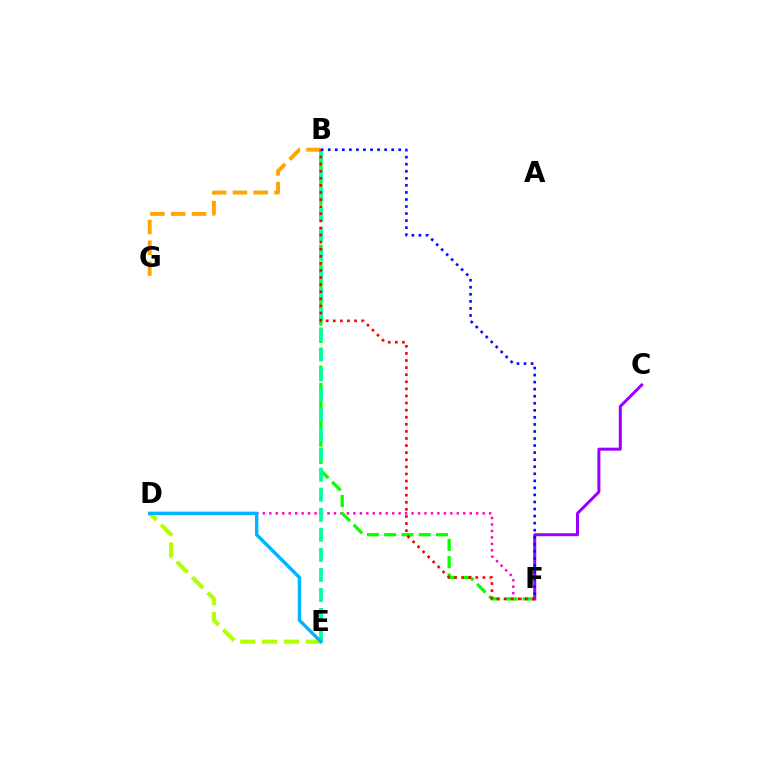{('D', 'F'): [{'color': '#ff00bd', 'line_style': 'dotted', 'thickness': 1.76}], ('B', 'F'): [{'color': '#08ff00', 'line_style': 'dashed', 'thickness': 2.35}, {'color': '#ff0000', 'line_style': 'dotted', 'thickness': 1.93}, {'color': '#0010ff', 'line_style': 'dotted', 'thickness': 1.92}], ('D', 'E'): [{'color': '#b3ff00', 'line_style': 'dashed', 'thickness': 2.96}, {'color': '#00b5ff', 'line_style': 'solid', 'thickness': 2.45}], ('B', 'G'): [{'color': '#ffa500', 'line_style': 'dashed', 'thickness': 2.82}], ('B', 'E'): [{'color': '#00ff9d', 'line_style': 'dashed', 'thickness': 2.72}], ('C', 'F'): [{'color': '#9b00ff', 'line_style': 'solid', 'thickness': 2.16}]}